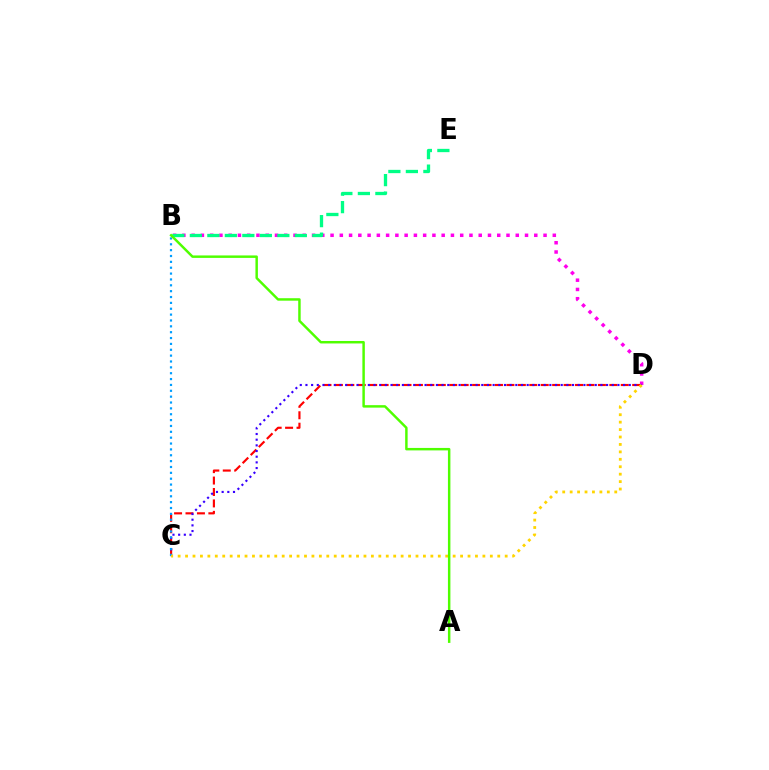{('B', 'D'): [{'color': '#ff00ed', 'line_style': 'dotted', 'thickness': 2.52}], ('C', 'D'): [{'color': '#ff0000', 'line_style': 'dashed', 'thickness': 1.55}, {'color': '#3700ff', 'line_style': 'dotted', 'thickness': 1.54}, {'color': '#ffd500', 'line_style': 'dotted', 'thickness': 2.02}], ('B', 'C'): [{'color': '#009eff', 'line_style': 'dotted', 'thickness': 1.59}], ('B', 'E'): [{'color': '#00ff86', 'line_style': 'dashed', 'thickness': 2.38}], ('A', 'B'): [{'color': '#4fff00', 'line_style': 'solid', 'thickness': 1.78}]}